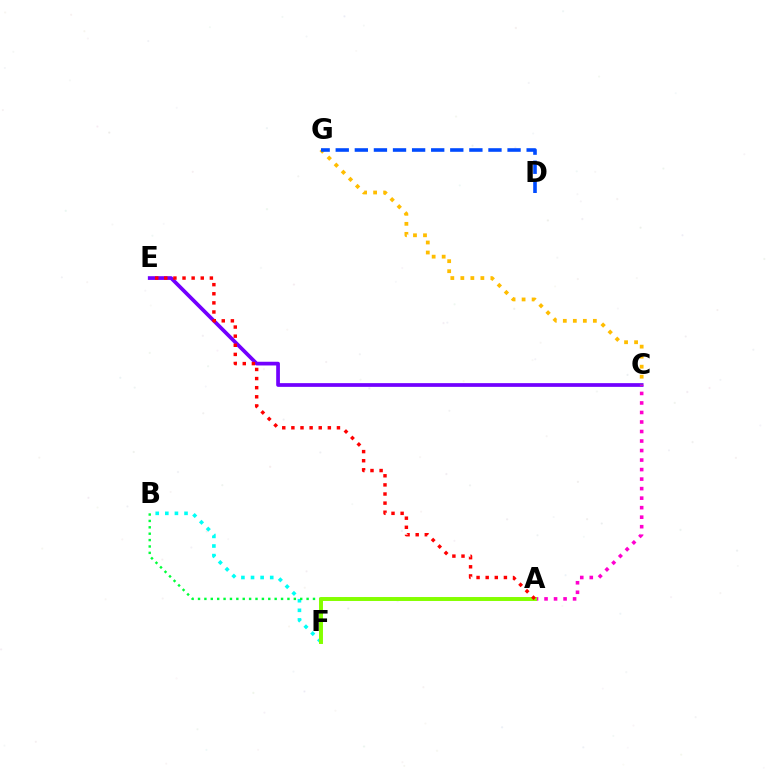{('C', 'E'): [{'color': '#7200ff', 'line_style': 'solid', 'thickness': 2.68}], ('B', 'F'): [{'color': '#00fff6', 'line_style': 'dotted', 'thickness': 2.61}], ('A', 'B'): [{'color': '#00ff39', 'line_style': 'dotted', 'thickness': 1.74}], ('A', 'C'): [{'color': '#ff00cf', 'line_style': 'dotted', 'thickness': 2.59}], ('A', 'F'): [{'color': '#84ff00', 'line_style': 'solid', 'thickness': 2.84}], ('A', 'E'): [{'color': '#ff0000', 'line_style': 'dotted', 'thickness': 2.48}], ('C', 'G'): [{'color': '#ffbd00', 'line_style': 'dotted', 'thickness': 2.72}], ('D', 'G'): [{'color': '#004bff', 'line_style': 'dashed', 'thickness': 2.59}]}